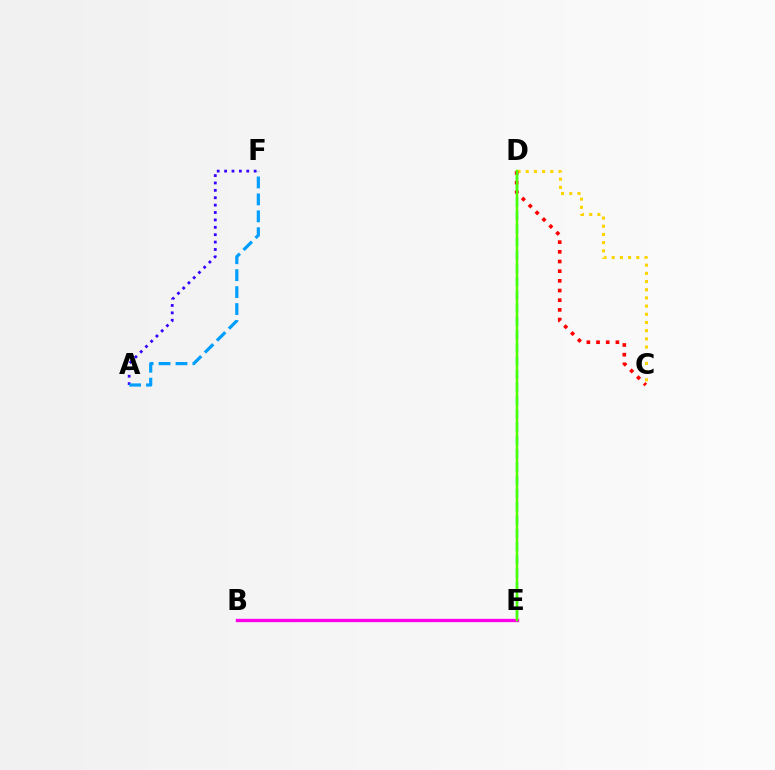{('A', 'F'): [{'color': '#3700ff', 'line_style': 'dotted', 'thickness': 2.01}, {'color': '#009eff', 'line_style': 'dashed', 'thickness': 2.3}], ('D', 'E'): [{'color': '#00ff86', 'line_style': 'dashed', 'thickness': 1.8}, {'color': '#4fff00', 'line_style': 'solid', 'thickness': 1.8}], ('C', 'D'): [{'color': '#ffd500', 'line_style': 'dotted', 'thickness': 2.23}, {'color': '#ff0000', 'line_style': 'dotted', 'thickness': 2.63}], ('B', 'E'): [{'color': '#ff00ed', 'line_style': 'solid', 'thickness': 2.4}]}